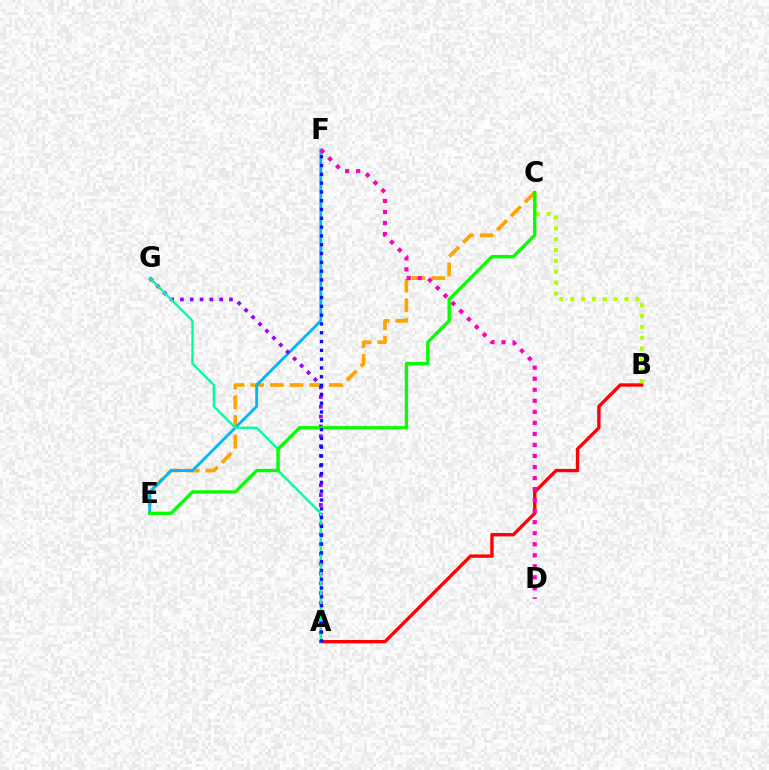{('C', 'E'): [{'color': '#ffa500', 'line_style': 'dashed', 'thickness': 2.67}, {'color': '#08ff00', 'line_style': 'solid', 'thickness': 2.42}], ('E', 'F'): [{'color': '#00b5ff', 'line_style': 'solid', 'thickness': 2.04}], ('A', 'B'): [{'color': '#ff0000', 'line_style': 'solid', 'thickness': 2.41}], ('D', 'F'): [{'color': '#ff00bd', 'line_style': 'dotted', 'thickness': 3.0}], ('A', 'G'): [{'color': '#9b00ff', 'line_style': 'dotted', 'thickness': 2.66}, {'color': '#00ff9d', 'line_style': 'solid', 'thickness': 1.71}], ('B', 'C'): [{'color': '#b3ff00', 'line_style': 'dotted', 'thickness': 2.95}], ('A', 'F'): [{'color': '#0010ff', 'line_style': 'dotted', 'thickness': 2.39}]}